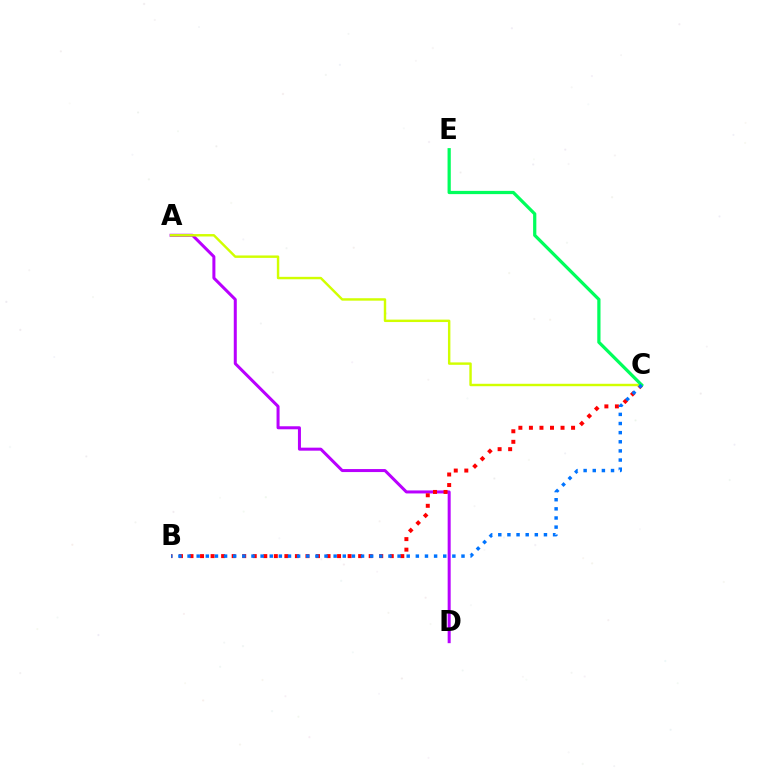{('A', 'D'): [{'color': '#b900ff', 'line_style': 'solid', 'thickness': 2.17}], ('B', 'C'): [{'color': '#ff0000', 'line_style': 'dotted', 'thickness': 2.86}, {'color': '#0074ff', 'line_style': 'dotted', 'thickness': 2.48}], ('A', 'C'): [{'color': '#d1ff00', 'line_style': 'solid', 'thickness': 1.75}], ('C', 'E'): [{'color': '#00ff5c', 'line_style': 'solid', 'thickness': 2.33}]}